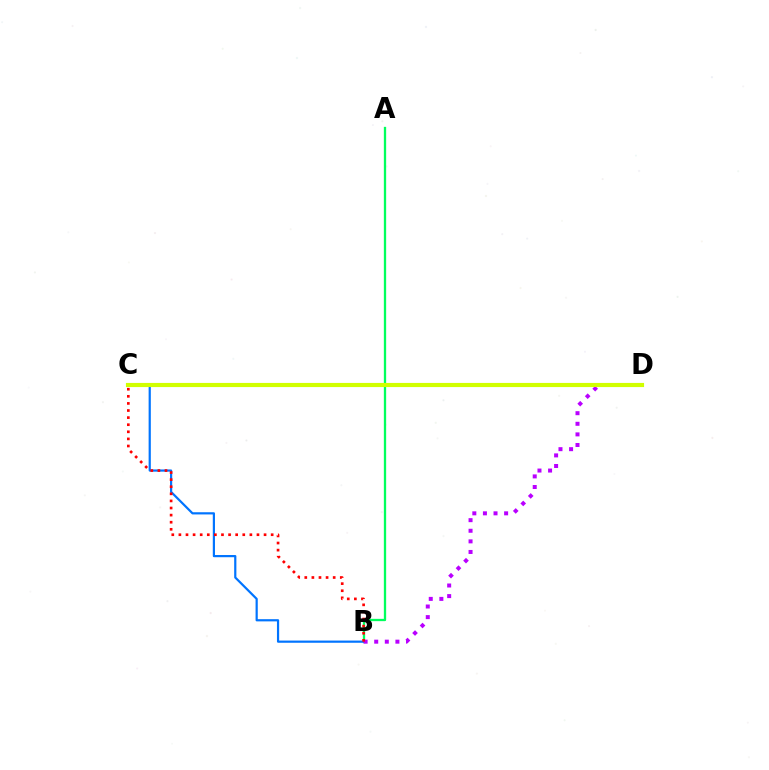{('A', 'B'): [{'color': '#00ff5c', 'line_style': 'solid', 'thickness': 1.66}], ('B', 'C'): [{'color': '#0074ff', 'line_style': 'solid', 'thickness': 1.58}, {'color': '#ff0000', 'line_style': 'dotted', 'thickness': 1.93}], ('B', 'D'): [{'color': '#b900ff', 'line_style': 'dotted', 'thickness': 2.88}], ('C', 'D'): [{'color': '#d1ff00', 'line_style': 'solid', 'thickness': 2.99}]}